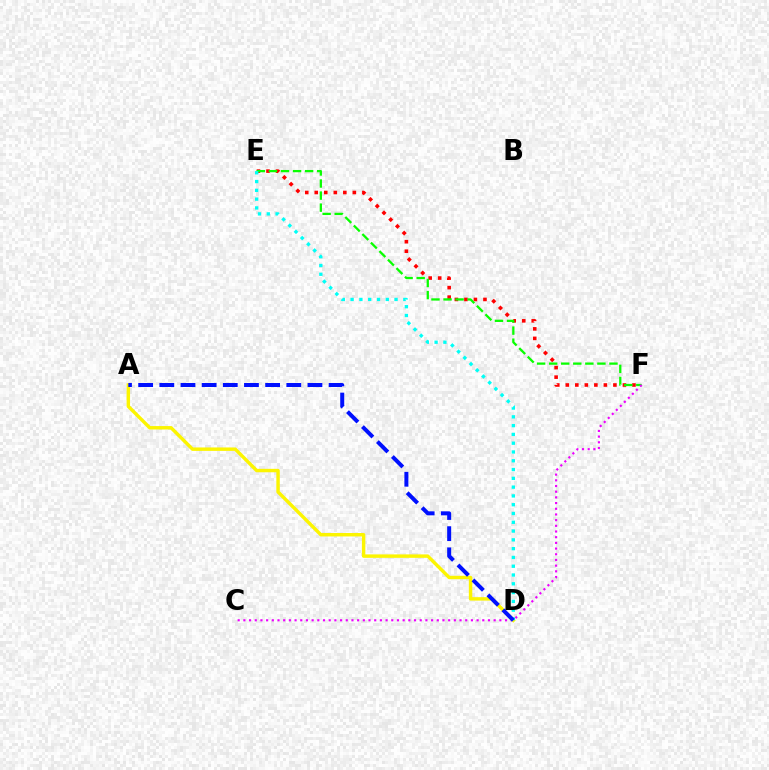{('E', 'F'): [{'color': '#ff0000', 'line_style': 'dotted', 'thickness': 2.59}, {'color': '#08ff00', 'line_style': 'dashed', 'thickness': 1.64}], ('C', 'F'): [{'color': '#ee00ff', 'line_style': 'dotted', 'thickness': 1.55}], ('A', 'D'): [{'color': '#fcf500', 'line_style': 'solid', 'thickness': 2.47}, {'color': '#0010ff', 'line_style': 'dashed', 'thickness': 2.87}], ('D', 'E'): [{'color': '#00fff6', 'line_style': 'dotted', 'thickness': 2.39}]}